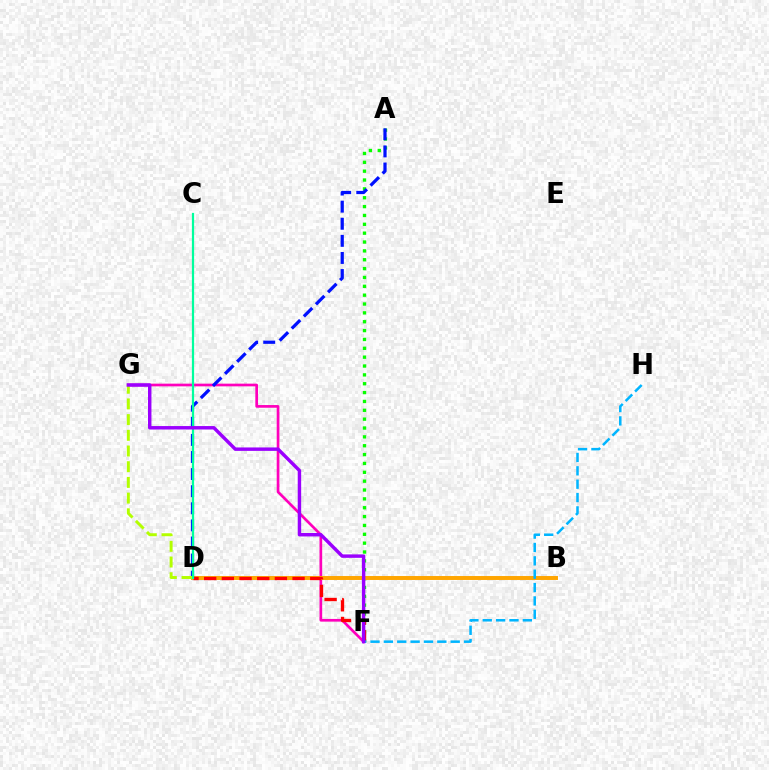{('A', 'F'): [{'color': '#08ff00', 'line_style': 'dotted', 'thickness': 2.41}], ('F', 'G'): [{'color': '#ff00bd', 'line_style': 'solid', 'thickness': 1.94}, {'color': '#9b00ff', 'line_style': 'solid', 'thickness': 2.47}], ('B', 'D'): [{'color': '#ffa500', 'line_style': 'solid', 'thickness': 2.84}], ('D', 'F'): [{'color': '#ff0000', 'line_style': 'dashed', 'thickness': 2.4}], ('A', 'D'): [{'color': '#0010ff', 'line_style': 'dashed', 'thickness': 2.32}], ('D', 'G'): [{'color': '#b3ff00', 'line_style': 'dashed', 'thickness': 2.13}], ('F', 'H'): [{'color': '#00b5ff', 'line_style': 'dashed', 'thickness': 1.82}], ('C', 'D'): [{'color': '#00ff9d', 'line_style': 'solid', 'thickness': 1.6}]}